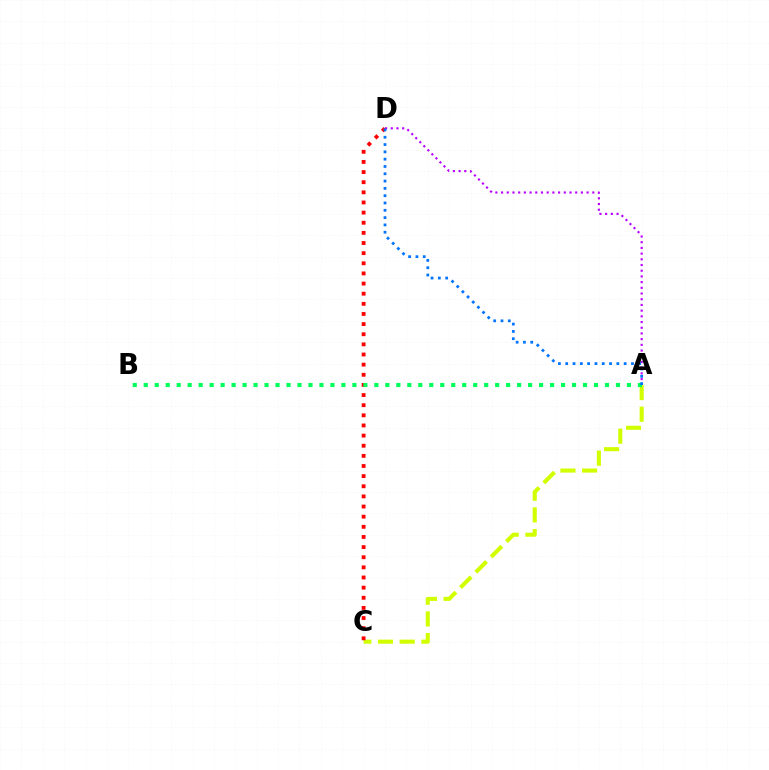{('A', 'C'): [{'color': '#d1ff00', 'line_style': 'dashed', 'thickness': 2.94}], ('C', 'D'): [{'color': '#ff0000', 'line_style': 'dotted', 'thickness': 2.75}], ('A', 'B'): [{'color': '#00ff5c', 'line_style': 'dotted', 'thickness': 2.98}], ('A', 'D'): [{'color': '#b900ff', 'line_style': 'dotted', 'thickness': 1.55}, {'color': '#0074ff', 'line_style': 'dotted', 'thickness': 1.98}]}